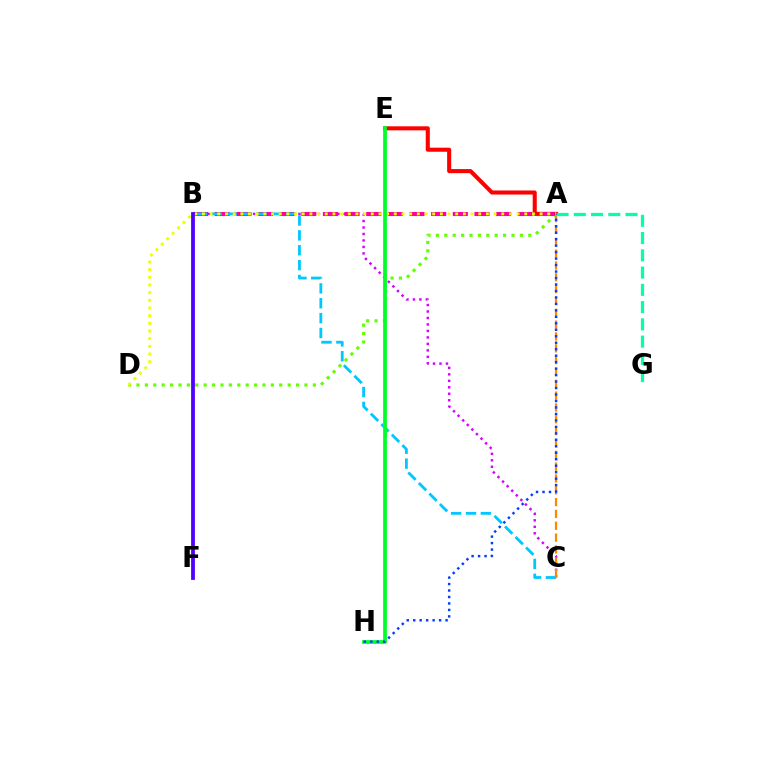{('A', 'D'): [{'color': '#66ff00', 'line_style': 'dotted', 'thickness': 2.28}, {'color': '#eeff00', 'line_style': 'dotted', 'thickness': 2.09}], ('B', 'C'): [{'color': '#d600ff', 'line_style': 'dotted', 'thickness': 1.76}, {'color': '#00c7ff', 'line_style': 'dashed', 'thickness': 2.02}], ('A', 'E'): [{'color': '#ff0000', 'line_style': 'solid', 'thickness': 2.92}], ('A', 'B'): [{'color': '#ff00a0', 'line_style': 'dashed', 'thickness': 2.94}], ('A', 'C'): [{'color': '#ff8800', 'line_style': 'dashed', 'thickness': 1.61}], ('E', 'H'): [{'color': '#00ff27', 'line_style': 'solid', 'thickness': 2.7}], ('B', 'F'): [{'color': '#4f00ff', 'line_style': 'solid', 'thickness': 2.72}], ('A', 'G'): [{'color': '#00ffaf', 'line_style': 'dashed', 'thickness': 2.34}], ('A', 'H'): [{'color': '#003fff', 'line_style': 'dotted', 'thickness': 1.76}]}